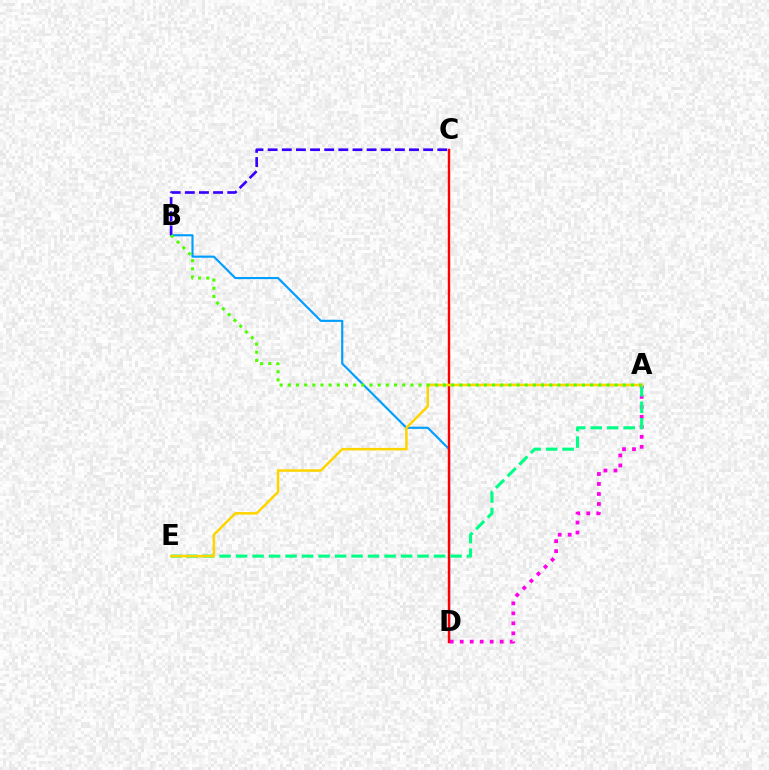{('B', 'D'): [{'color': '#009eff', 'line_style': 'solid', 'thickness': 1.55}], ('C', 'D'): [{'color': '#ff0000', 'line_style': 'solid', 'thickness': 1.73}], ('B', 'C'): [{'color': '#3700ff', 'line_style': 'dashed', 'thickness': 1.92}], ('A', 'D'): [{'color': '#ff00ed', 'line_style': 'dotted', 'thickness': 2.71}], ('A', 'E'): [{'color': '#00ff86', 'line_style': 'dashed', 'thickness': 2.24}, {'color': '#ffd500', 'line_style': 'solid', 'thickness': 1.81}], ('A', 'B'): [{'color': '#4fff00', 'line_style': 'dotted', 'thickness': 2.22}]}